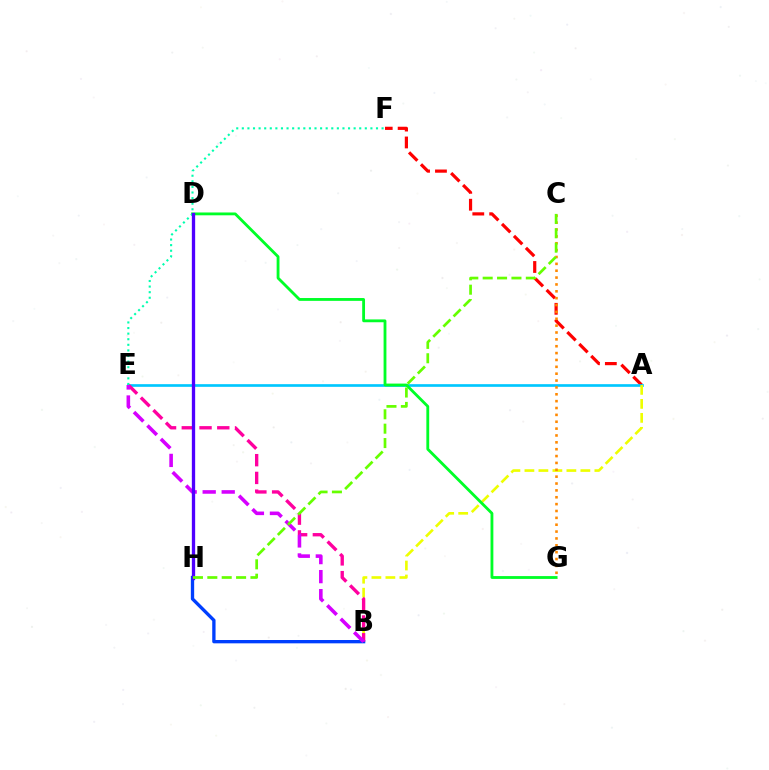{('A', 'F'): [{'color': '#ff0000', 'line_style': 'dashed', 'thickness': 2.3}], ('B', 'H'): [{'color': '#003fff', 'line_style': 'solid', 'thickness': 2.39}], ('A', 'E'): [{'color': '#00c7ff', 'line_style': 'solid', 'thickness': 1.92}], ('A', 'B'): [{'color': '#eeff00', 'line_style': 'dashed', 'thickness': 1.9}], ('B', 'E'): [{'color': '#ff00a0', 'line_style': 'dashed', 'thickness': 2.41}, {'color': '#d600ff', 'line_style': 'dashed', 'thickness': 2.59}], ('D', 'G'): [{'color': '#00ff27', 'line_style': 'solid', 'thickness': 2.03}], ('E', 'F'): [{'color': '#00ffaf', 'line_style': 'dotted', 'thickness': 1.52}], ('D', 'H'): [{'color': '#4f00ff', 'line_style': 'solid', 'thickness': 2.38}], ('C', 'G'): [{'color': '#ff8800', 'line_style': 'dotted', 'thickness': 1.87}], ('C', 'H'): [{'color': '#66ff00', 'line_style': 'dashed', 'thickness': 1.95}]}